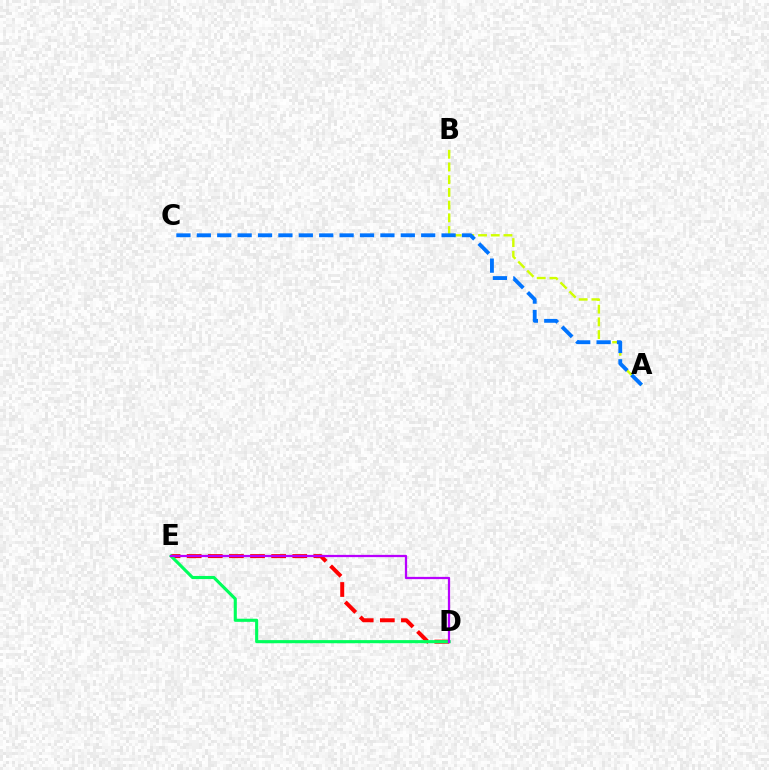{('D', 'E'): [{'color': '#ff0000', 'line_style': 'dashed', 'thickness': 2.87}, {'color': '#00ff5c', 'line_style': 'solid', 'thickness': 2.24}, {'color': '#b900ff', 'line_style': 'solid', 'thickness': 1.63}], ('A', 'B'): [{'color': '#d1ff00', 'line_style': 'dashed', 'thickness': 1.73}], ('A', 'C'): [{'color': '#0074ff', 'line_style': 'dashed', 'thickness': 2.77}]}